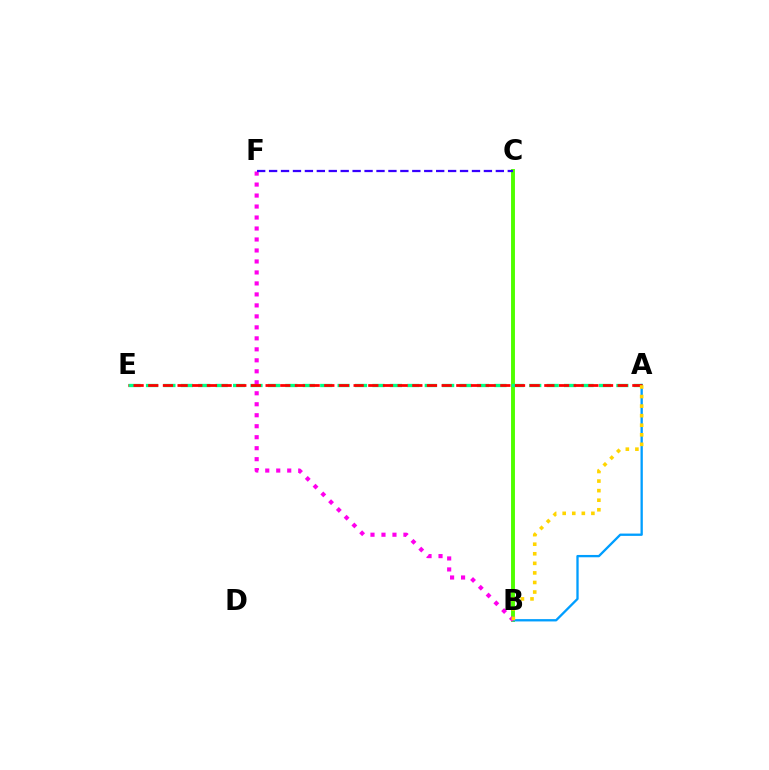{('B', 'C'): [{'color': '#4fff00', 'line_style': 'solid', 'thickness': 2.81}], ('A', 'B'): [{'color': '#009eff', 'line_style': 'solid', 'thickness': 1.67}, {'color': '#ffd500', 'line_style': 'dotted', 'thickness': 2.6}], ('A', 'E'): [{'color': '#00ff86', 'line_style': 'dashed', 'thickness': 2.37}, {'color': '#ff0000', 'line_style': 'dashed', 'thickness': 1.99}], ('B', 'F'): [{'color': '#ff00ed', 'line_style': 'dotted', 'thickness': 2.98}], ('C', 'F'): [{'color': '#3700ff', 'line_style': 'dashed', 'thickness': 1.62}]}